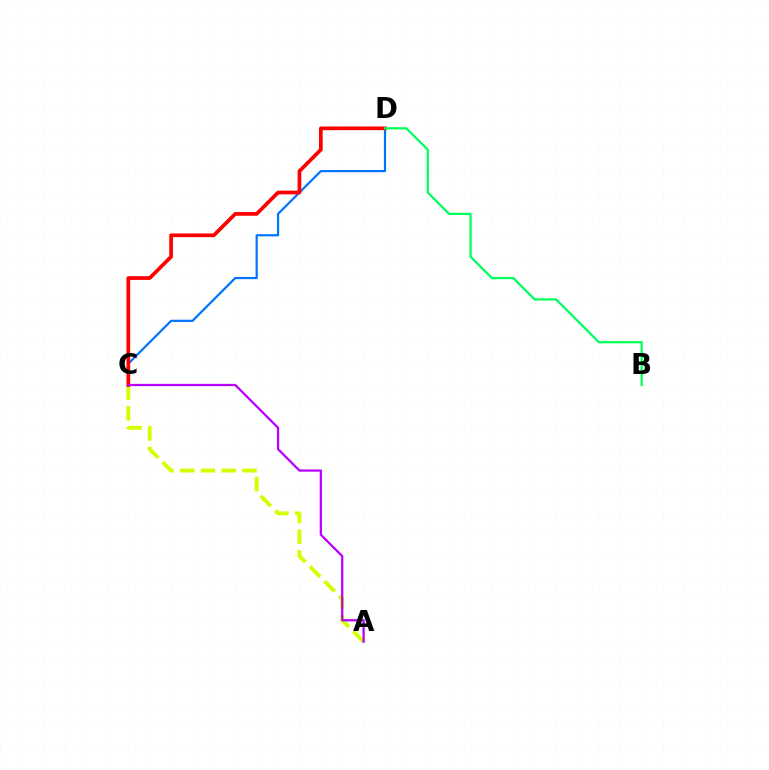{('C', 'D'): [{'color': '#0074ff', 'line_style': 'solid', 'thickness': 1.6}, {'color': '#ff0000', 'line_style': 'solid', 'thickness': 2.67}], ('A', 'C'): [{'color': '#d1ff00', 'line_style': 'dashed', 'thickness': 2.82}, {'color': '#b900ff', 'line_style': 'solid', 'thickness': 1.62}], ('B', 'D'): [{'color': '#00ff5c', 'line_style': 'solid', 'thickness': 1.62}]}